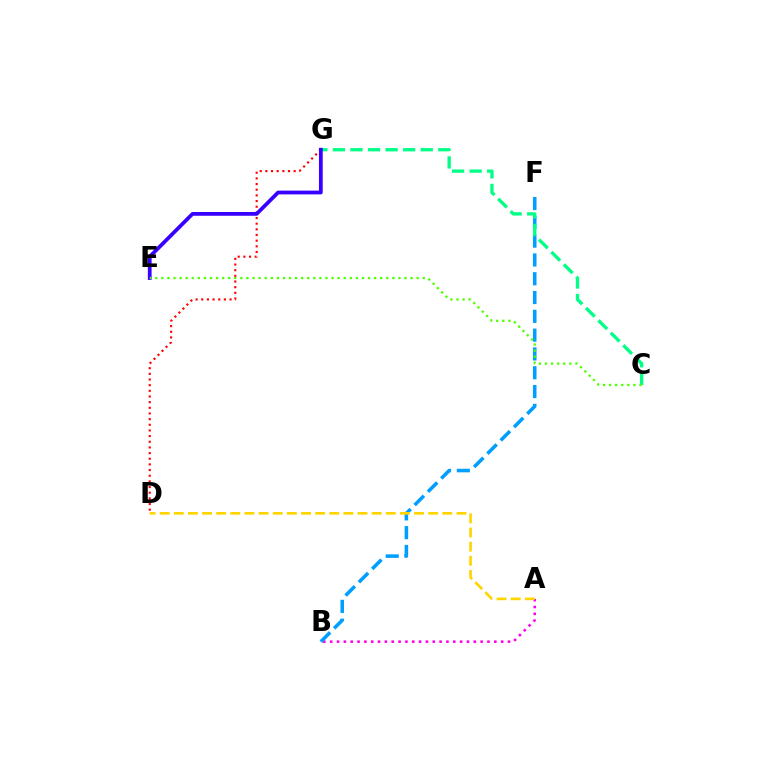{('A', 'B'): [{'color': '#ff00ed', 'line_style': 'dotted', 'thickness': 1.86}], ('B', 'F'): [{'color': '#009eff', 'line_style': 'dashed', 'thickness': 2.55}], ('D', 'G'): [{'color': '#ff0000', 'line_style': 'dotted', 'thickness': 1.54}], ('C', 'G'): [{'color': '#00ff86', 'line_style': 'dashed', 'thickness': 2.39}], ('A', 'D'): [{'color': '#ffd500', 'line_style': 'dashed', 'thickness': 1.92}], ('E', 'G'): [{'color': '#3700ff', 'line_style': 'solid', 'thickness': 2.71}], ('C', 'E'): [{'color': '#4fff00', 'line_style': 'dotted', 'thickness': 1.65}]}